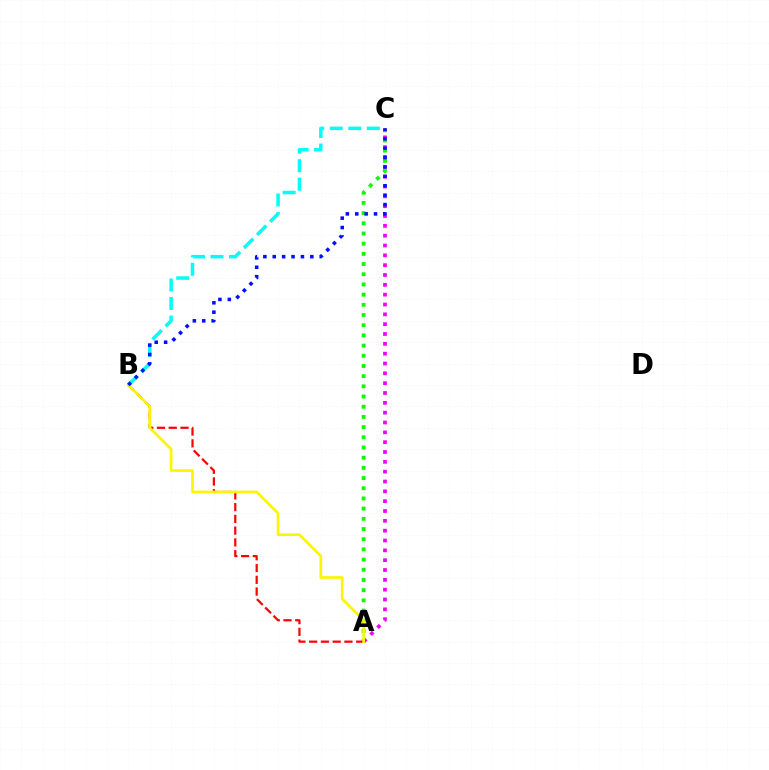{('A', 'C'): [{'color': '#08ff00', 'line_style': 'dotted', 'thickness': 2.77}, {'color': '#ee00ff', 'line_style': 'dotted', 'thickness': 2.67}], ('A', 'B'): [{'color': '#ff0000', 'line_style': 'dashed', 'thickness': 1.6}, {'color': '#fcf500', 'line_style': 'solid', 'thickness': 1.91}], ('B', 'C'): [{'color': '#00fff6', 'line_style': 'dashed', 'thickness': 2.52}, {'color': '#0010ff', 'line_style': 'dotted', 'thickness': 2.55}]}